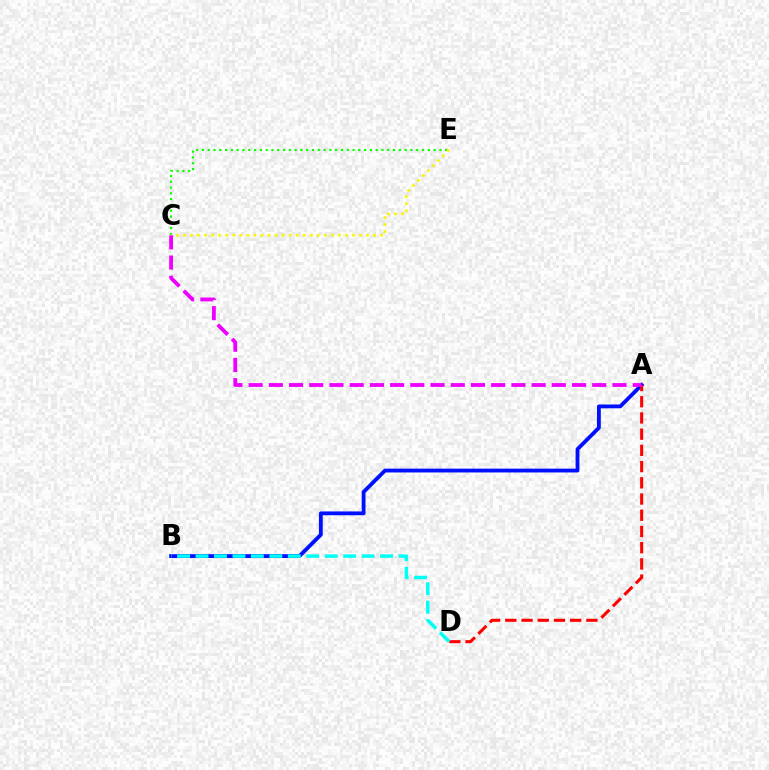{('A', 'B'): [{'color': '#0010ff', 'line_style': 'solid', 'thickness': 2.75}], ('C', 'E'): [{'color': '#08ff00', 'line_style': 'dotted', 'thickness': 1.57}, {'color': '#fcf500', 'line_style': 'dotted', 'thickness': 1.91}], ('A', 'D'): [{'color': '#ff0000', 'line_style': 'dashed', 'thickness': 2.2}], ('A', 'C'): [{'color': '#ee00ff', 'line_style': 'dashed', 'thickness': 2.75}], ('B', 'D'): [{'color': '#00fff6', 'line_style': 'dashed', 'thickness': 2.51}]}